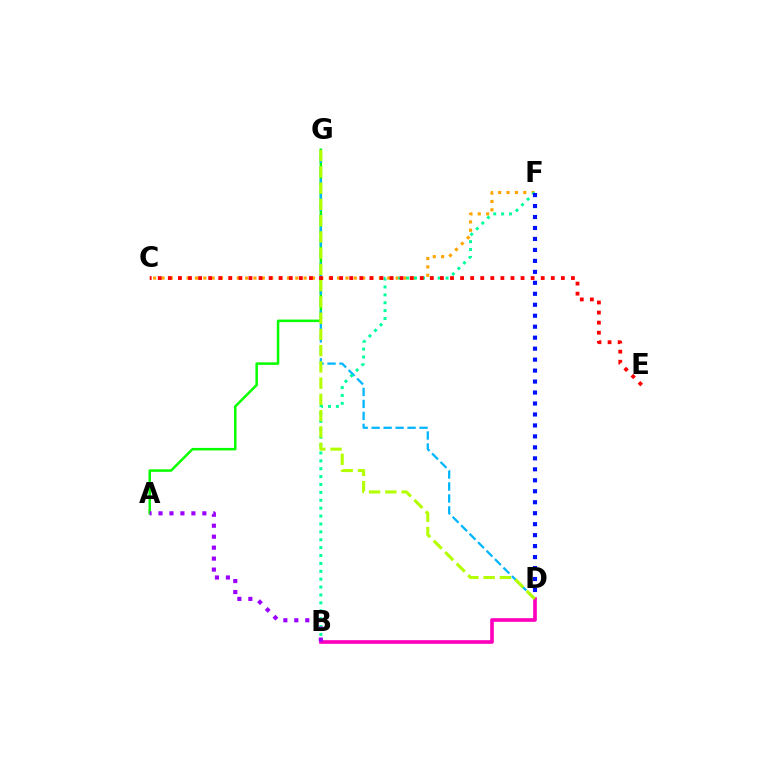{('C', 'F'): [{'color': '#ffa500', 'line_style': 'dotted', 'thickness': 2.27}], ('A', 'G'): [{'color': '#08ff00', 'line_style': 'solid', 'thickness': 1.81}], ('D', 'G'): [{'color': '#00b5ff', 'line_style': 'dashed', 'thickness': 1.63}, {'color': '#b3ff00', 'line_style': 'dashed', 'thickness': 2.21}], ('B', 'F'): [{'color': '#00ff9d', 'line_style': 'dotted', 'thickness': 2.14}], ('D', 'F'): [{'color': '#0010ff', 'line_style': 'dotted', 'thickness': 2.98}], ('B', 'D'): [{'color': '#ff00bd', 'line_style': 'solid', 'thickness': 2.64}], ('A', 'B'): [{'color': '#9b00ff', 'line_style': 'dotted', 'thickness': 2.98}], ('C', 'E'): [{'color': '#ff0000', 'line_style': 'dotted', 'thickness': 2.74}]}